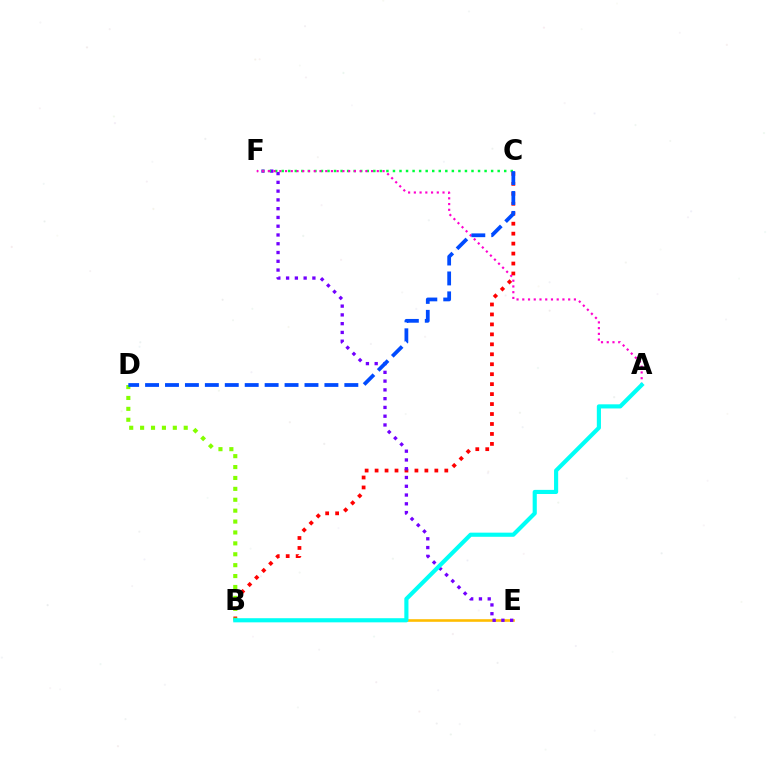{('B', 'C'): [{'color': '#ff0000', 'line_style': 'dotted', 'thickness': 2.71}], ('B', 'D'): [{'color': '#84ff00', 'line_style': 'dotted', 'thickness': 2.96}], ('B', 'E'): [{'color': '#ffbd00', 'line_style': 'solid', 'thickness': 1.88}], ('E', 'F'): [{'color': '#7200ff', 'line_style': 'dotted', 'thickness': 2.38}], ('C', 'F'): [{'color': '#00ff39', 'line_style': 'dotted', 'thickness': 1.78}], ('A', 'F'): [{'color': '#ff00cf', 'line_style': 'dotted', 'thickness': 1.56}], ('C', 'D'): [{'color': '#004bff', 'line_style': 'dashed', 'thickness': 2.71}], ('A', 'B'): [{'color': '#00fff6', 'line_style': 'solid', 'thickness': 2.98}]}